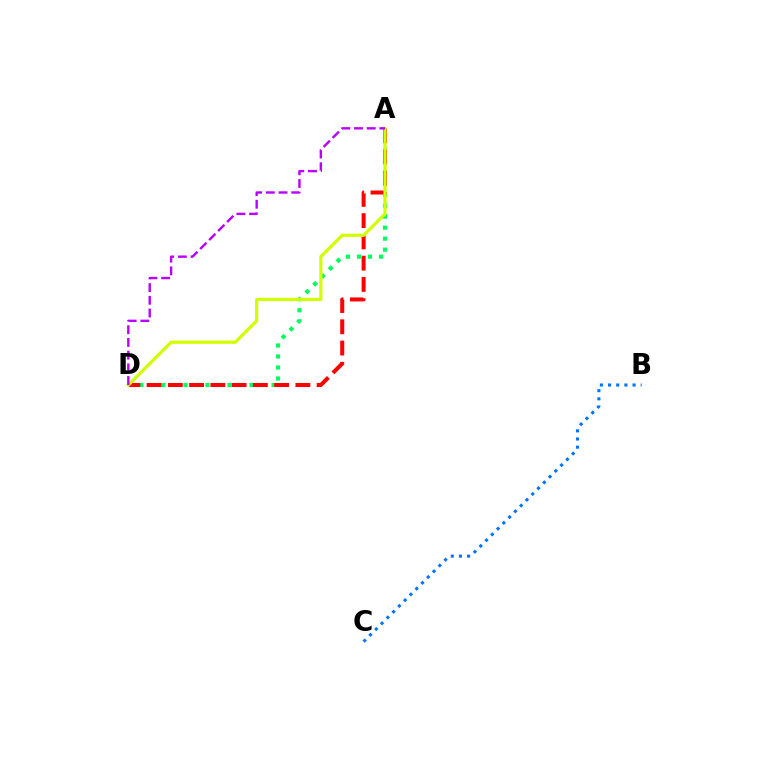{('A', 'D'): [{'color': '#00ff5c', 'line_style': 'dotted', 'thickness': 2.99}, {'color': '#ff0000', 'line_style': 'dashed', 'thickness': 2.89}, {'color': '#d1ff00', 'line_style': 'solid', 'thickness': 2.31}, {'color': '#b900ff', 'line_style': 'dashed', 'thickness': 1.73}], ('B', 'C'): [{'color': '#0074ff', 'line_style': 'dotted', 'thickness': 2.22}]}